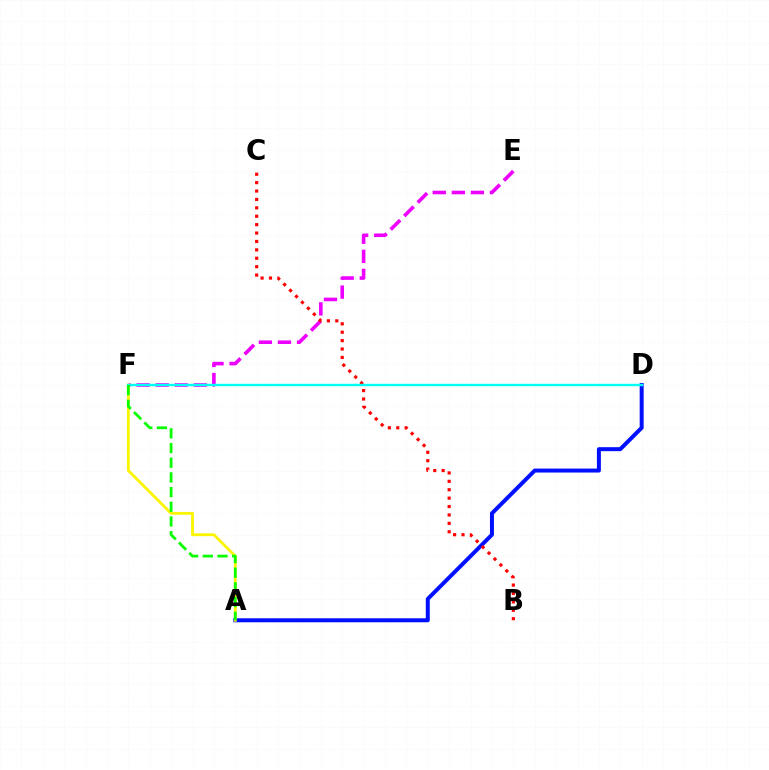{('A', 'D'): [{'color': '#0010ff', 'line_style': 'solid', 'thickness': 2.87}], ('E', 'F'): [{'color': '#ee00ff', 'line_style': 'dashed', 'thickness': 2.59}], ('A', 'F'): [{'color': '#fcf500', 'line_style': 'solid', 'thickness': 2.03}, {'color': '#08ff00', 'line_style': 'dashed', 'thickness': 2.0}], ('B', 'C'): [{'color': '#ff0000', 'line_style': 'dotted', 'thickness': 2.28}], ('D', 'F'): [{'color': '#00fff6', 'line_style': 'solid', 'thickness': 1.72}]}